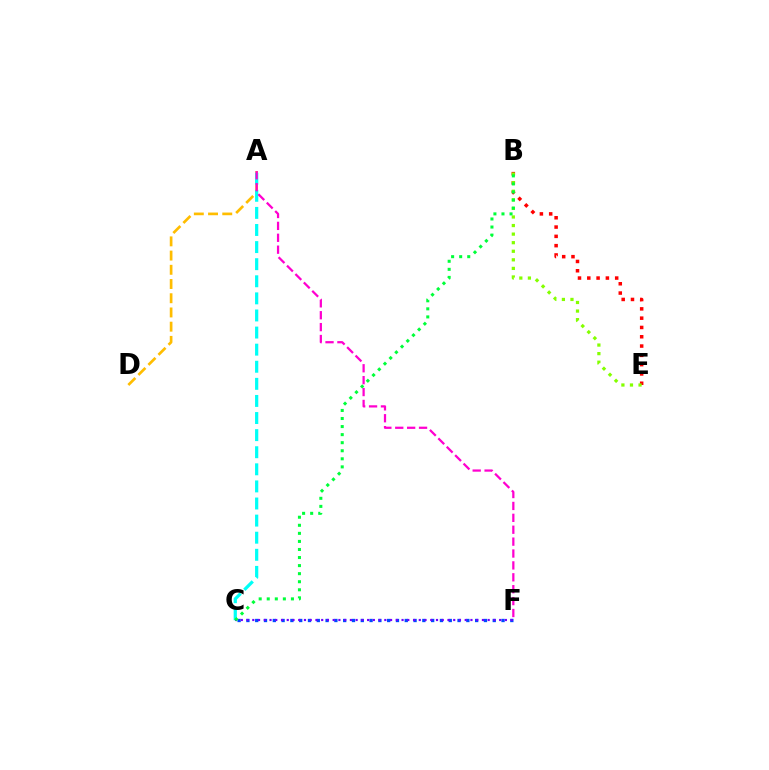{('B', 'E'): [{'color': '#ff0000', 'line_style': 'dotted', 'thickness': 2.53}, {'color': '#84ff00', 'line_style': 'dotted', 'thickness': 2.33}], ('A', 'D'): [{'color': '#ffbd00', 'line_style': 'dashed', 'thickness': 1.93}], ('A', 'C'): [{'color': '#00fff6', 'line_style': 'dashed', 'thickness': 2.32}], ('A', 'F'): [{'color': '#ff00cf', 'line_style': 'dashed', 'thickness': 1.62}], ('C', 'F'): [{'color': '#004bff', 'line_style': 'dotted', 'thickness': 2.39}, {'color': '#7200ff', 'line_style': 'dotted', 'thickness': 1.56}], ('B', 'C'): [{'color': '#00ff39', 'line_style': 'dotted', 'thickness': 2.19}]}